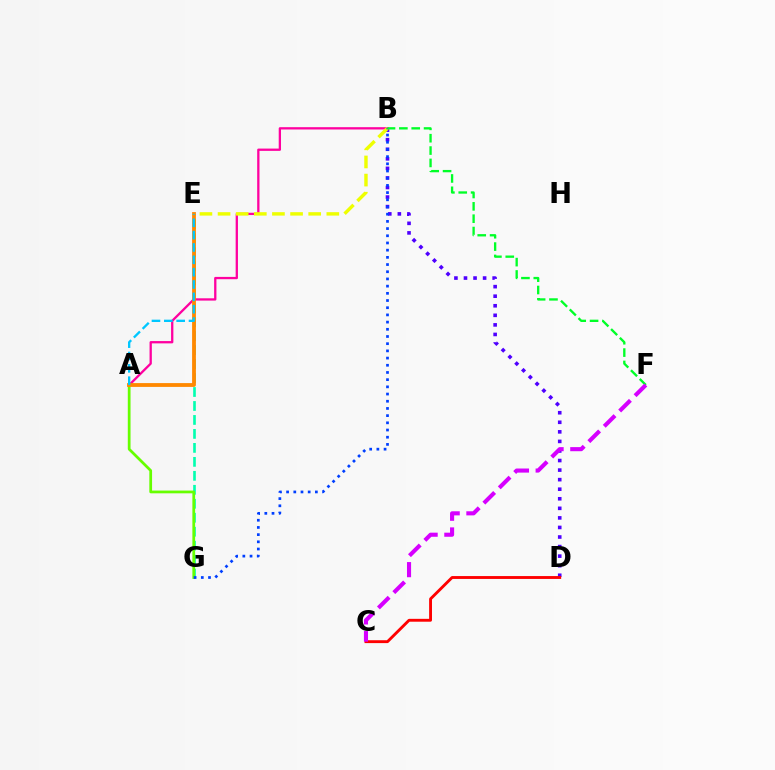{('B', 'D'): [{'color': '#4f00ff', 'line_style': 'dotted', 'thickness': 2.6}], ('E', 'G'): [{'color': '#00ffaf', 'line_style': 'dashed', 'thickness': 1.9}], ('A', 'G'): [{'color': '#66ff00', 'line_style': 'solid', 'thickness': 1.98}], ('A', 'B'): [{'color': '#ff00a0', 'line_style': 'solid', 'thickness': 1.65}], ('B', 'E'): [{'color': '#eeff00', 'line_style': 'dashed', 'thickness': 2.46}], ('B', 'G'): [{'color': '#003fff', 'line_style': 'dotted', 'thickness': 1.95}], ('A', 'E'): [{'color': '#ff8800', 'line_style': 'solid', 'thickness': 2.74}, {'color': '#00c7ff', 'line_style': 'dashed', 'thickness': 1.68}], ('B', 'F'): [{'color': '#00ff27', 'line_style': 'dashed', 'thickness': 1.68}], ('C', 'D'): [{'color': '#ff0000', 'line_style': 'solid', 'thickness': 2.07}], ('C', 'F'): [{'color': '#d600ff', 'line_style': 'dashed', 'thickness': 2.95}]}